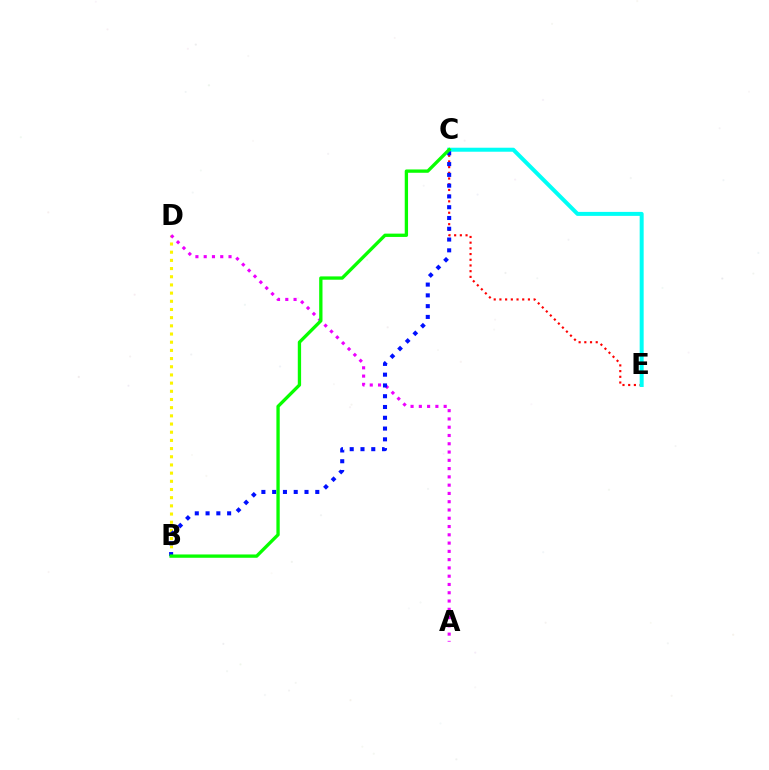{('C', 'E'): [{'color': '#ff0000', 'line_style': 'dotted', 'thickness': 1.55}, {'color': '#00fff6', 'line_style': 'solid', 'thickness': 2.88}], ('B', 'D'): [{'color': '#fcf500', 'line_style': 'dotted', 'thickness': 2.22}], ('A', 'D'): [{'color': '#ee00ff', 'line_style': 'dotted', 'thickness': 2.25}], ('B', 'C'): [{'color': '#0010ff', 'line_style': 'dotted', 'thickness': 2.93}, {'color': '#08ff00', 'line_style': 'solid', 'thickness': 2.39}]}